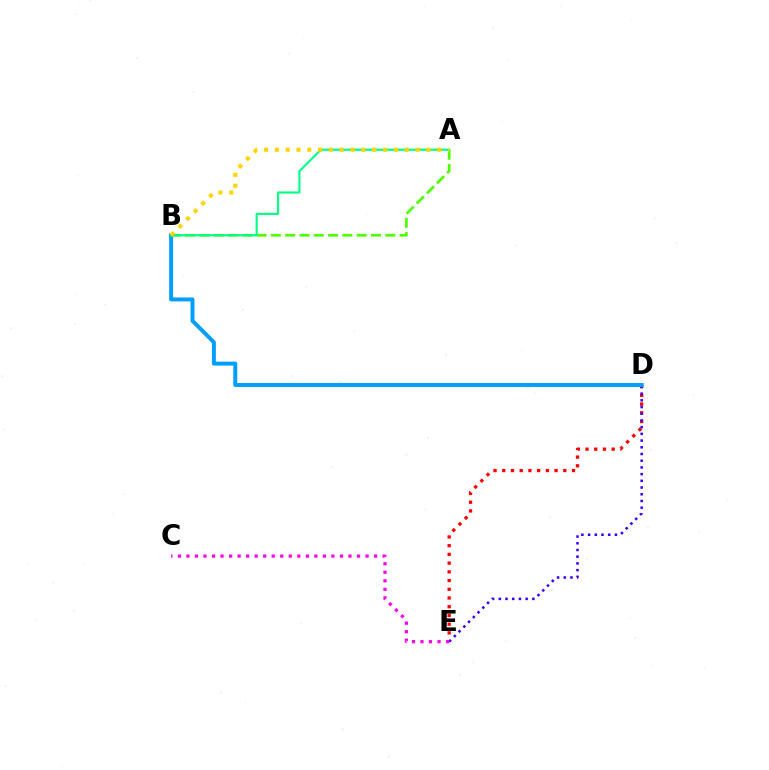{('D', 'E'): [{'color': '#ff0000', 'line_style': 'dotted', 'thickness': 2.37}, {'color': '#3700ff', 'line_style': 'dotted', 'thickness': 1.82}], ('B', 'D'): [{'color': '#009eff', 'line_style': 'solid', 'thickness': 2.85}], ('A', 'B'): [{'color': '#4fff00', 'line_style': 'dashed', 'thickness': 1.94}, {'color': '#00ff86', 'line_style': 'solid', 'thickness': 1.55}, {'color': '#ffd500', 'line_style': 'dotted', 'thickness': 2.94}], ('C', 'E'): [{'color': '#ff00ed', 'line_style': 'dotted', 'thickness': 2.32}]}